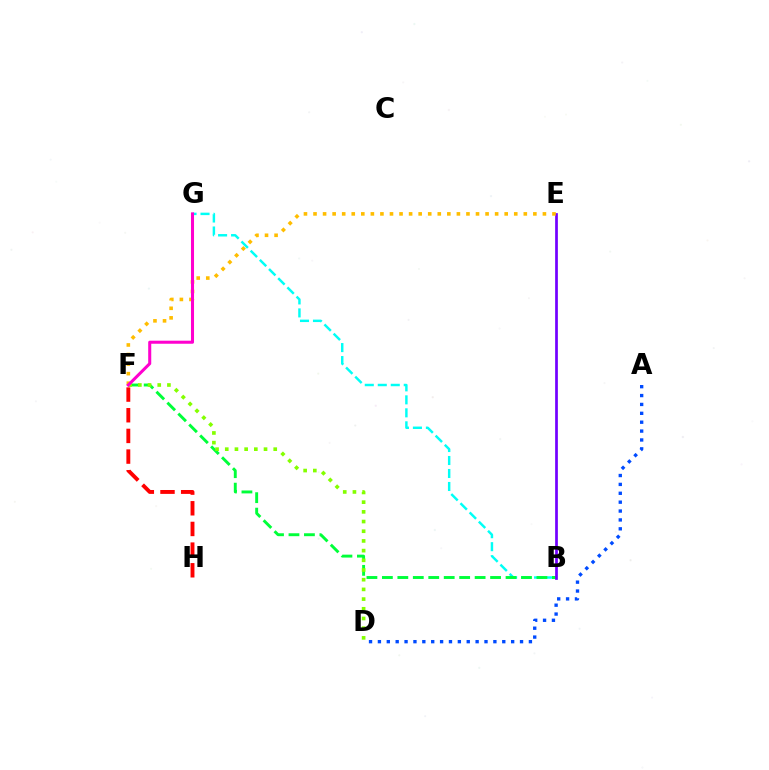{('B', 'G'): [{'color': '#00fff6', 'line_style': 'dashed', 'thickness': 1.76}], ('A', 'D'): [{'color': '#004bff', 'line_style': 'dotted', 'thickness': 2.41}], ('B', 'F'): [{'color': '#00ff39', 'line_style': 'dashed', 'thickness': 2.1}], ('D', 'F'): [{'color': '#84ff00', 'line_style': 'dotted', 'thickness': 2.63}], ('B', 'E'): [{'color': '#7200ff', 'line_style': 'solid', 'thickness': 1.96}], ('E', 'F'): [{'color': '#ffbd00', 'line_style': 'dotted', 'thickness': 2.6}], ('F', 'G'): [{'color': '#ff00cf', 'line_style': 'solid', 'thickness': 2.19}], ('F', 'H'): [{'color': '#ff0000', 'line_style': 'dashed', 'thickness': 2.81}]}